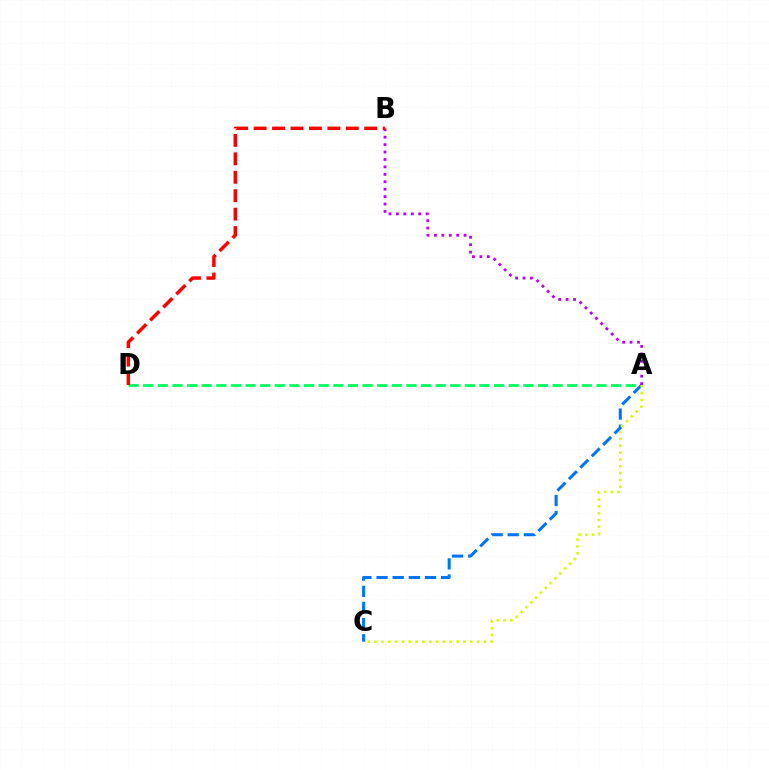{('A', 'D'): [{'color': '#00ff5c', 'line_style': 'dashed', 'thickness': 1.99}], ('A', 'C'): [{'color': '#0074ff', 'line_style': 'dashed', 'thickness': 2.19}, {'color': '#d1ff00', 'line_style': 'dotted', 'thickness': 1.86}], ('A', 'B'): [{'color': '#b900ff', 'line_style': 'dotted', 'thickness': 2.02}], ('B', 'D'): [{'color': '#ff0000', 'line_style': 'dashed', 'thickness': 2.5}]}